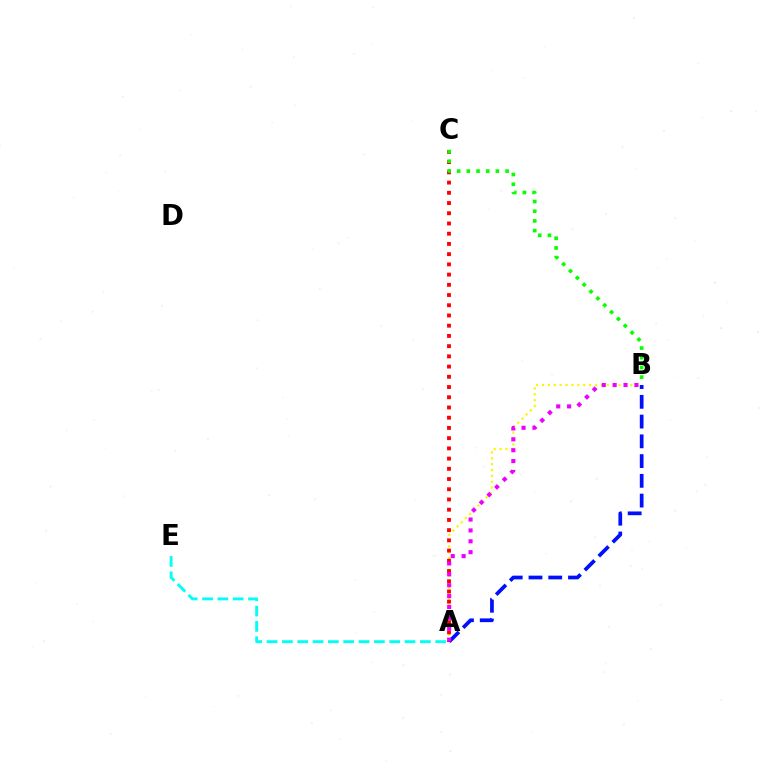{('A', 'B'): [{'color': '#fcf500', 'line_style': 'dotted', 'thickness': 1.6}, {'color': '#0010ff', 'line_style': 'dashed', 'thickness': 2.68}, {'color': '#ee00ff', 'line_style': 'dotted', 'thickness': 2.96}], ('A', 'E'): [{'color': '#00fff6', 'line_style': 'dashed', 'thickness': 2.08}], ('A', 'C'): [{'color': '#ff0000', 'line_style': 'dotted', 'thickness': 2.78}], ('B', 'C'): [{'color': '#08ff00', 'line_style': 'dotted', 'thickness': 2.63}]}